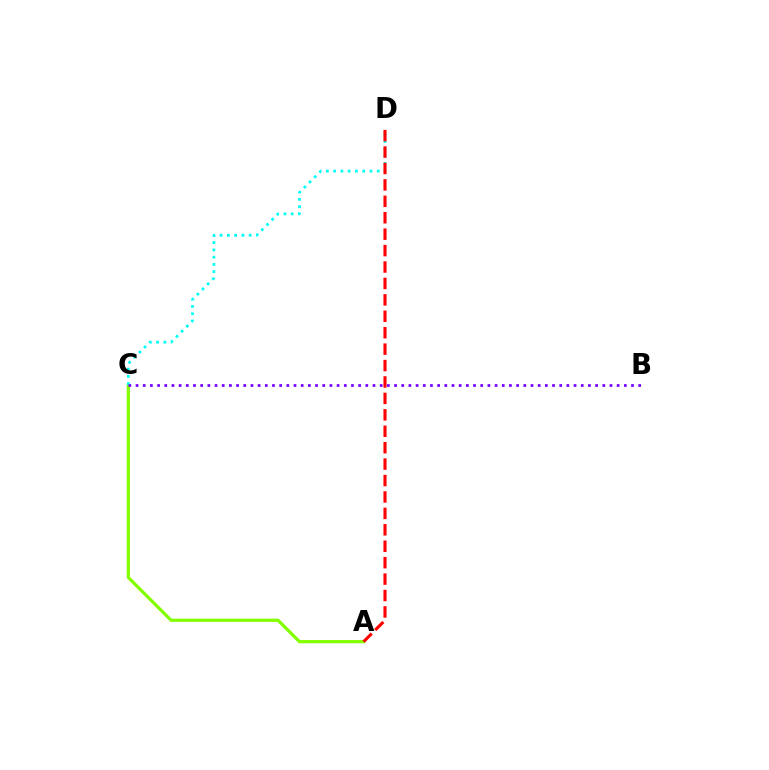{('A', 'C'): [{'color': '#84ff00', 'line_style': 'solid', 'thickness': 2.31}], ('C', 'D'): [{'color': '#00fff6', 'line_style': 'dotted', 'thickness': 1.97}], ('A', 'D'): [{'color': '#ff0000', 'line_style': 'dashed', 'thickness': 2.23}], ('B', 'C'): [{'color': '#7200ff', 'line_style': 'dotted', 'thickness': 1.95}]}